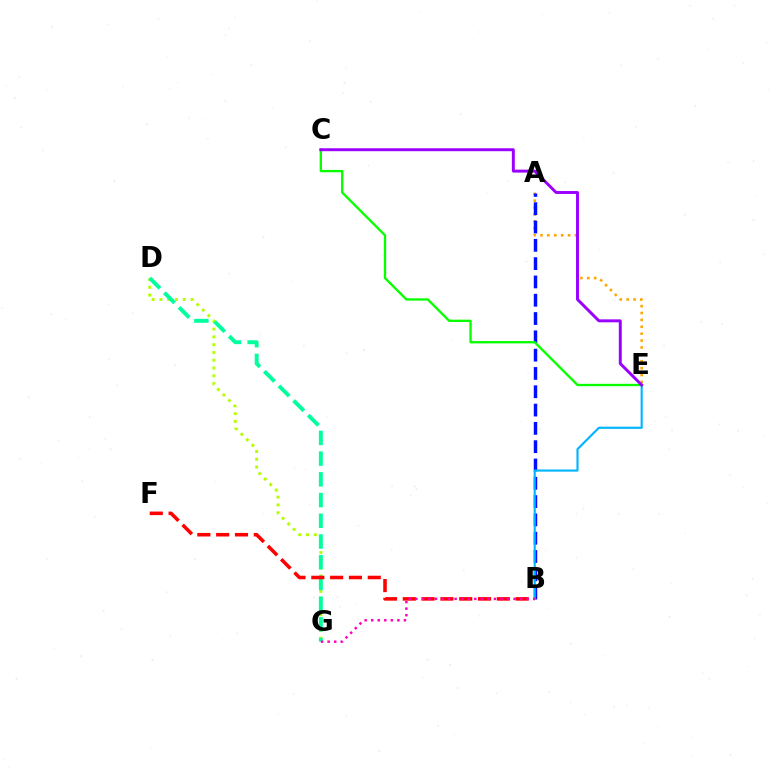{('A', 'E'): [{'color': '#ffa500', 'line_style': 'dotted', 'thickness': 1.87}], ('A', 'B'): [{'color': '#0010ff', 'line_style': 'dashed', 'thickness': 2.49}], ('D', 'G'): [{'color': '#b3ff00', 'line_style': 'dotted', 'thickness': 2.12}, {'color': '#00ff9d', 'line_style': 'dashed', 'thickness': 2.81}], ('B', 'E'): [{'color': '#00b5ff', 'line_style': 'solid', 'thickness': 1.54}], ('C', 'E'): [{'color': '#08ff00', 'line_style': 'solid', 'thickness': 1.69}, {'color': '#9b00ff', 'line_style': 'solid', 'thickness': 2.12}], ('B', 'F'): [{'color': '#ff0000', 'line_style': 'dashed', 'thickness': 2.56}], ('B', 'G'): [{'color': '#ff00bd', 'line_style': 'dotted', 'thickness': 1.78}]}